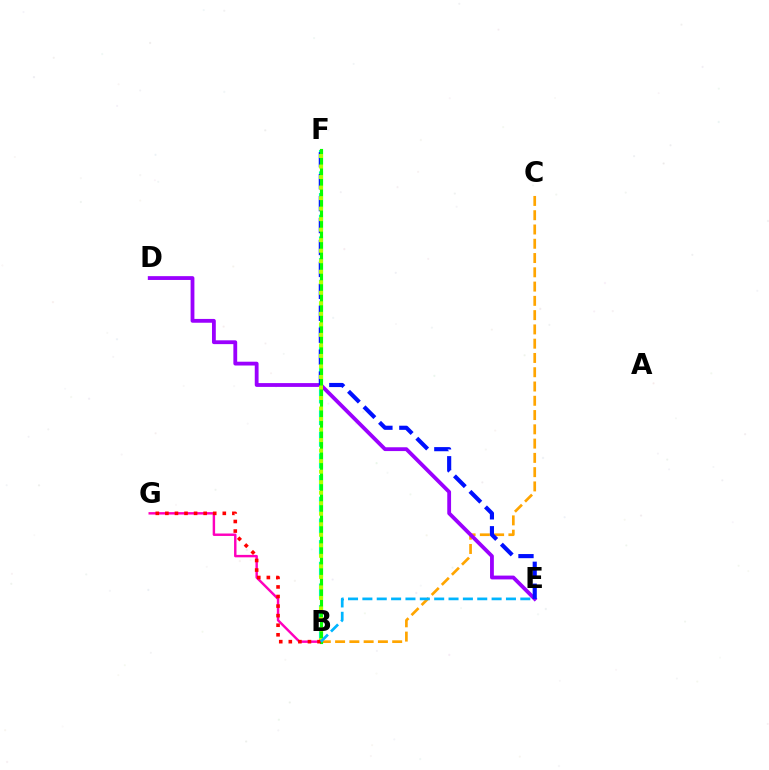{('B', 'G'): [{'color': '#ff00bd', 'line_style': 'solid', 'thickness': 1.76}, {'color': '#ff0000', 'line_style': 'dotted', 'thickness': 2.6}], ('B', 'C'): [{'color': '#ffa500', 'line_style': 'dashed', 'thickness': 1.94}], ('B', 'F'): [{'color': '#00ff9d', 'line_style': 'dashed', 'thickness': 2.95}, {'color': '#08ff00', 'line_style': 'solid', 'thickness': 2.26}, {'color': '#b3ff00', 'line_style': 'dotted', 'thickness': 2.86}], ('D', 'E'): [{'color': '#9b00ff', 'line_style': 'solid', 'thickness': 2.74}], ('E', 'F'): [{'color': '#0010ff', 'line_style': 'dashed', 'thickness': 2.98}], ('B', 'E'): [{'color': '#00b5ff', 'line_style': 'dashed', 'thickness': 1.95}]}